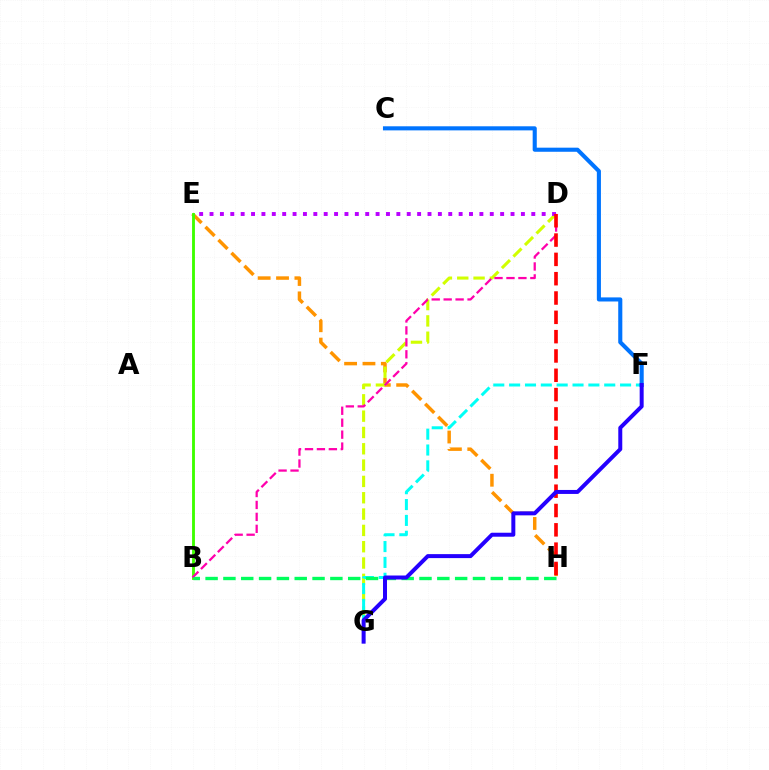{('E', 'H'): [{'color': '#ff9400', 'line_style': 'dashed', 'thickness': 2.49}], ('D', 'G'): [{'color': '#d1ff00', 'line_style': 'dashed', 'thickness': 2.22}], ('B', 'E'): [{'color': '#3dff00', 'line_style': 'solid', 'thickness': 2.06}], ('D', 'E'): [{'color': '#b900ff', 'line_style': 'dotted', 'thickness': 2.82}], ('F', 'G'): [{'color': '#00fff6', 'line_style': 'dashed', 'thickness': 2.15}, {'color': '#2500ff', 'line_style': 'solid', 'thickness': 2.87}], ('B', 'D'): [{'color': '#ff00ac', 'line_style': 'dashed', 'thickness': 1.62}], ('B', 'H'): [{'color': '#00ff5c', 'line_style': 'dashed', 'thickness': 2.42}], ('C', 'F'): [{'color': '#0074ff', 'line_style': 'solid', 'thickness': 2.95}], ('D', 'H'): [{'color': '#ff0000', 'line_style': 'dashed', 'thickness': 2.62}]}